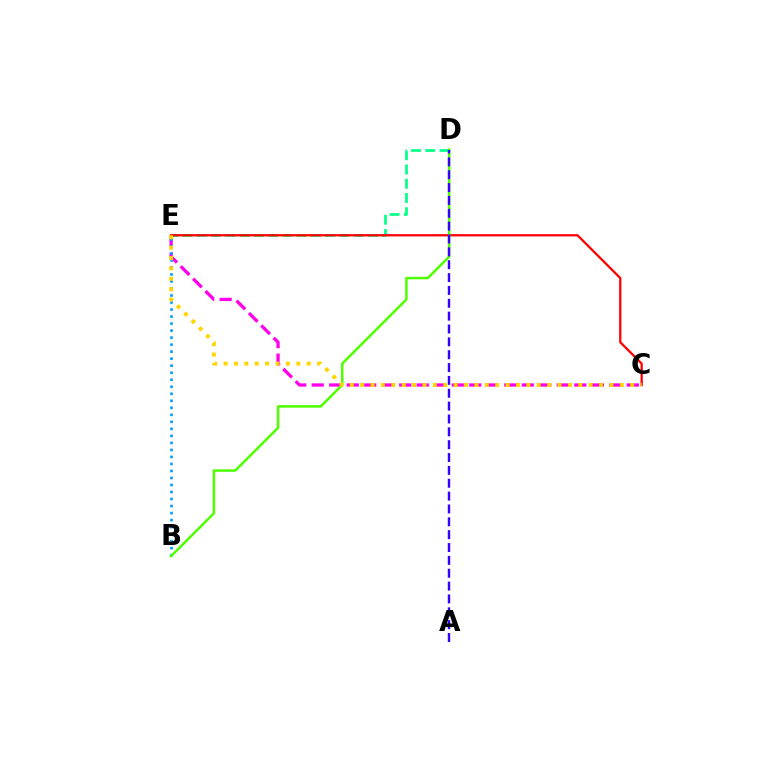{('C', 'E'): [{'color': '#ff00ed', 'line_style': 'dashed', 'thickness': 2.38}, {'color': '#ff0000', 'line_style': 'solid', 'thickness': 1.64}, {'color': '#ffd500', 'line_style': 'dotted', 'thickness': 2.82}], ('B', 'E'): [{'color': '#009eff', 'line_style': 'dotted', 'thickness': 1.91}], ('D', 'E'): [{'color': '#00ff86', 'line_style': 'dashed', 'thickness': 1.94}], ('B', 'D'): [{'color': '#4fff00', 'line_style': 'solid', 'thickness': 1.81}], ('A', 'D'): [{'color': '#3700ff', 'line_style': 'dashed', 'thickness': 1.75}]}